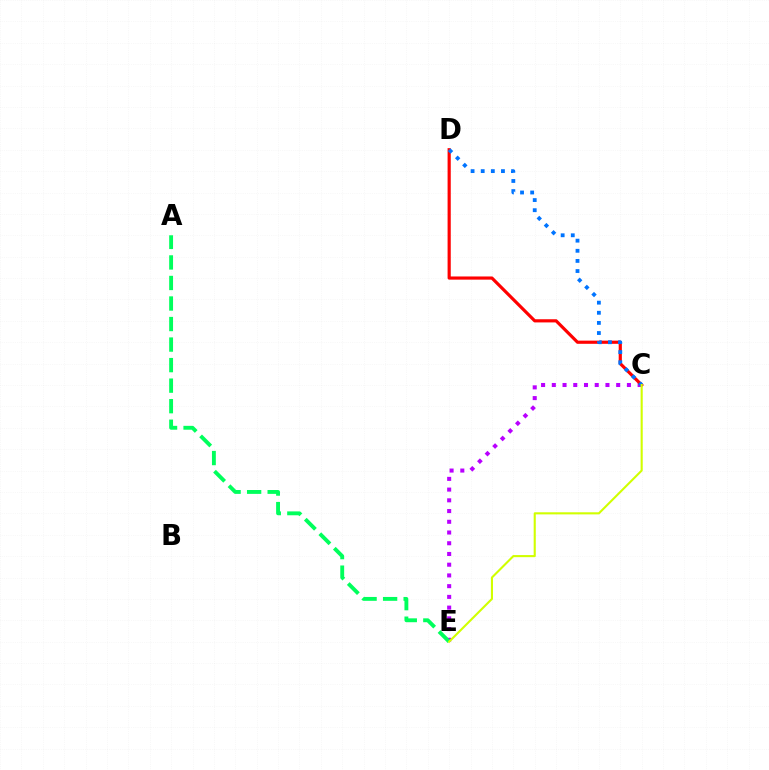{('C', 'E'): [{'color': '#b900ff', 'line_style': 'dotted', 'thickness': 2.91}, {'color': '#d1ff00', 'line_style': 'solid', 'thickness': 1.52}], ('C', 'D'): [{'color': '#ff0000', 'line_style': 'solid', 'thickness': 2.28}, {'color': '#0074ff', 'line_style': 'dotted', 'thickness': 2.75}], ('A', 'E'): [{'color': '#00ff5c', 'line_style': 'dashed', 'thickness': 2.79}]}